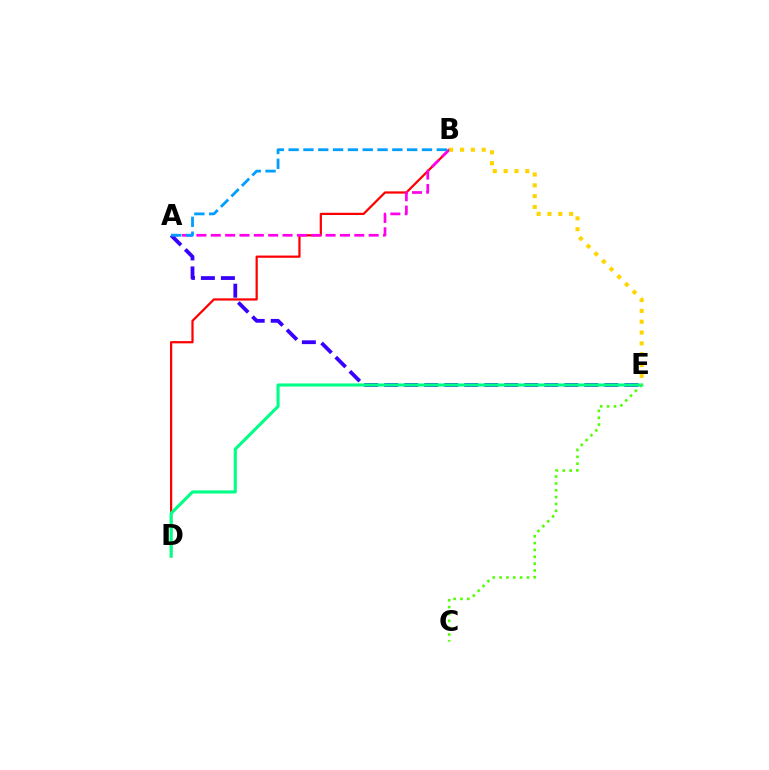{('B', 'D'): [{'color': '#ff0000', 'line_style': 'solid', 'thickness': 1.61}], ('C', 'E'): [{'color': '#4fff00', 'line_style': 'dotted', 'thickness': 1.86}], ('A', 'B'): [{'color': '#ff00ed', 'line_style': 'dashed', 'thickness': 1.95}, {'color': '#009eff', 'line_style': 'dashed', 'thickness': 2.01}], ('A', 'E'): [{'color': '#3700ff', 'line_style': 'dashed', 'thickness': 2.72}], ('D', 'E'): [{'color': '#00ff86', 'line_style': 'solid', 'thickness': 2.24}], ('B', 'E'): [{'color': '#ffd500', 'line_style': 'dotted', 'thickness': 2.94}]}